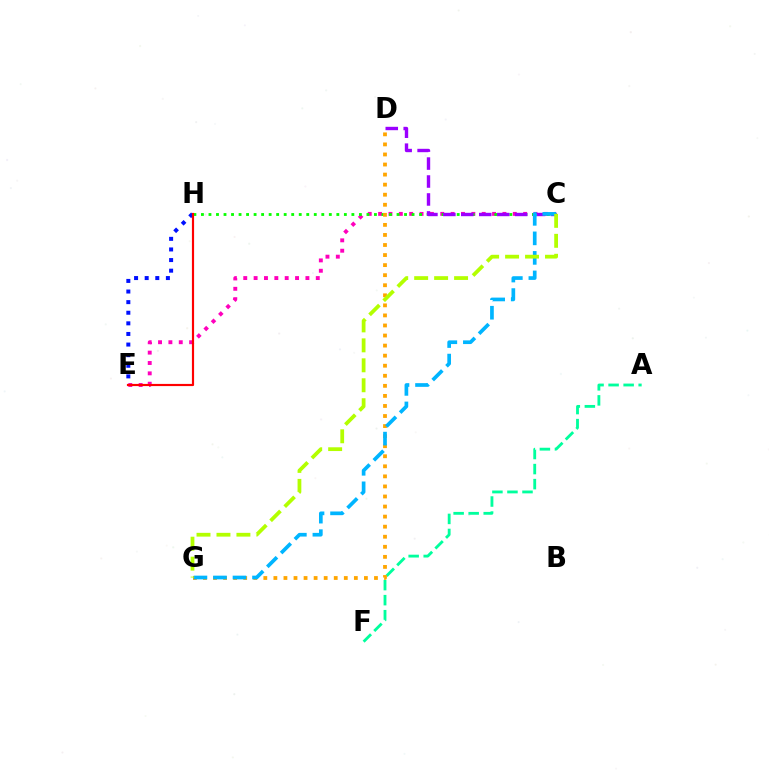{('A', 'F'): [{'color': '#00ff9d', 'line_style': 'dashed', 'thickness': 2.04}], ('C', 'E'): [{'color': '#ff00bd', 'line_style': 'dotted', 'thickness': 2.81}], ('C', 'H'): [{'color': '#08ff00', 'line_style': 'dotted', 'thickness': 2.04}], ('D', 'G'): [{'color': '#ffa500', 'line_style': 'dotted', 'thickness': 2.73}], ('C', 'D'): [{'color': '#9b00ff', 'line_style': 'dashed', 'thickness': 2.44}], ('C', 'G'): [{'color': '#00b5ff', 'line_style': 'dashed', 'thickness': 2.65}, {'color': '#b3ff00', 'line_style': 'dashed', 'thickness': 2.71}], ('E', 'H'): [{'color': '#0010ff', 'line_style': 'dotted', 'thickness': 2.88}, {'color': '#ff0000', 'line_style': 'solid', 'thickness': 1.57}]}